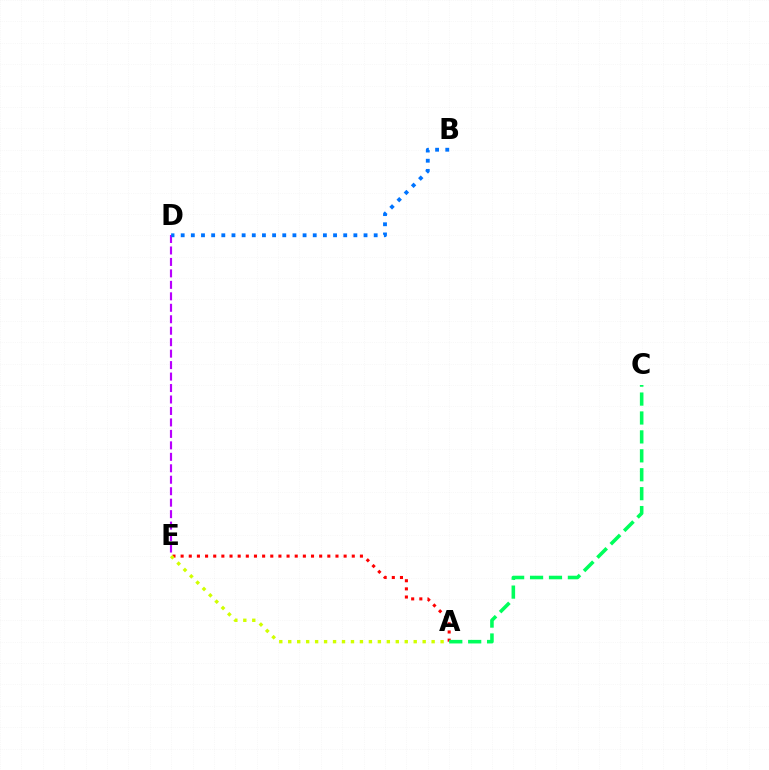{('A', 'E'): [{'color': '#ff0000', 'line_style': 'dotted', 'thickness': 2.21}, {'color': '#d1ff00', 'line_style': 'dotted', 'thickness': 2.44}], ('A', 'C'): [{'color': '#00ff5c', 'line_style': 'dashed', 'thickness': 2.57}], ('D', 'E'): [{'color': '#b900ff', 'line_style': 'dashed', 'thickness': 1.56}], ('B', 'D'): [{'color': '#0074ff', 'line_style': 'dotted', 'thickness': 2.76}]}